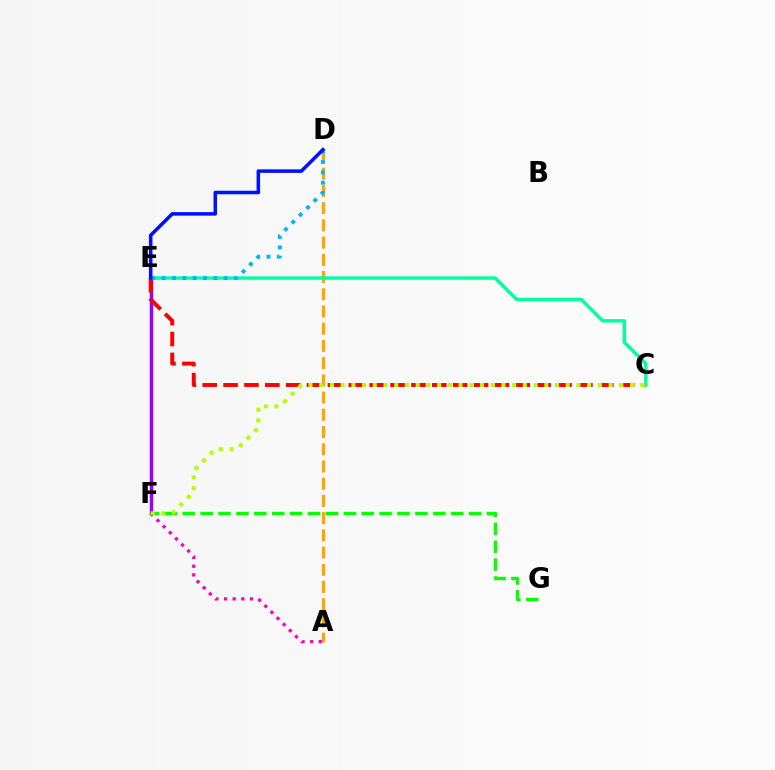{('E', 'F'): [{'color': '#9b00ff', 'line_style': 'solid', 'thickness': 2.51}], ('A', 'D'): [{'color': '#ffa500', 'line_style': 'dashed', 'thickness': 2.34}], ('F', 'G'): [{'color': '#08ff00', 'line_style': 'dashed', 'thickness': 2.43}], ('A', 'F'): [{'color': '#ff00bd', 'line_style': 'dotted', 'thickness': 2.35}], ('C', 'E'): [{'color': '#ff0000', 'line_style': 'dashed', 'thickness': 2.84}, {'color': '#00ff9d', 'line_style': 'solid', 'thickness': 2.46}], ('C', 'F'): [{'color': '#b3ff00', 'line_style': 'dotted', 'thickness': 2.91}], ('D', 'E'): [{'color': '#00b5ff', 'line_style': 'dotted', 'thickness': 2.81}, {'color': '#0010ff', 'line_style': 'solid', 'thickness': 2.54}]}